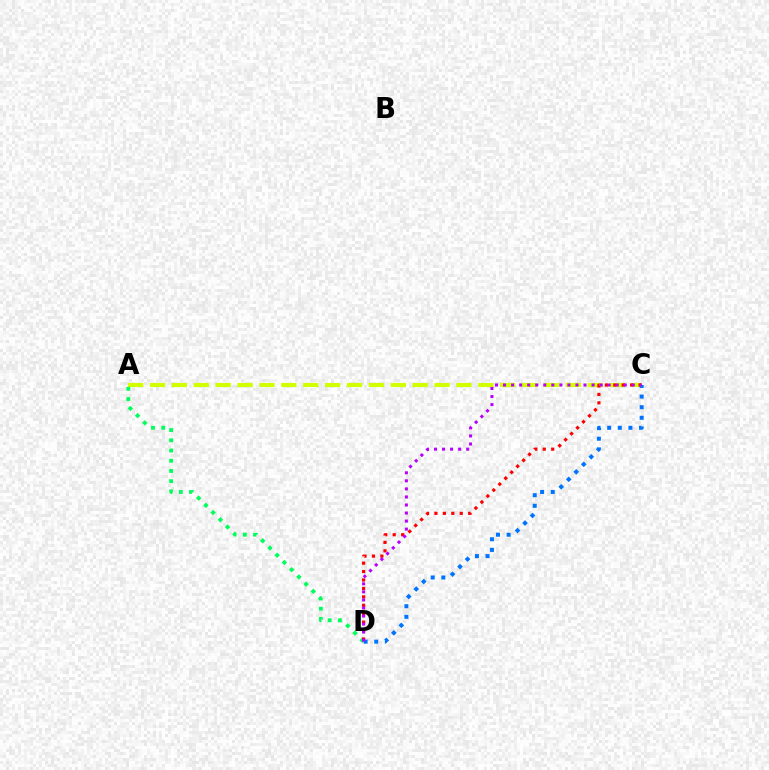{('A', 'C'): [{'color': '#d1ff00', 'line_style': 'dashed', 'thickness': 2.97}], ('A', 'D'): [{'color': '#00ff5c', 'line_style': 'dotted', 'thickness': 2.78}], ('C', 'D'): [{'color': '#ff0000', 'line_style': 'dotted', 'thickness': 2.29}, {'color': '#0074ff', 'line_style': 'dotted', 'thickness': 2.89}, {'color': '#b900ff', 'line_style': 'dotted', 'thickness': 2.19}]}